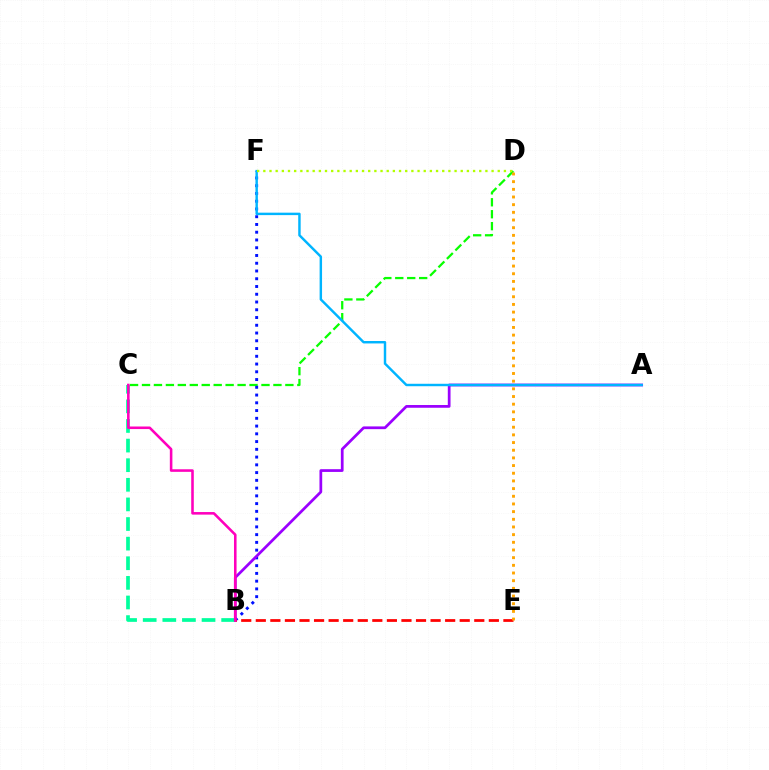{('C', 'D'): [{'color': '#08ff00', 'line_style': 'dashed', 'thickness': 1.62}], ('B', 'C'): [{'color': '#00ff9d', 'line_style': 'dashed', 'thickness': 2.66}, {'color': '#ff00bd', 'line_style': 'solid', 'thickness': 1.85}], ('B', 'F'): [{'color': '#0010ff', 'line_style': 'dotted', 'thickness': 2.11}], ('A', 'B'): [{'color': '#9b00ff', 'line_style': 'solid', 'thickness': 1.97}], ('B', 'E'): [{'color': '#ff0000', 'line_style': 'dashed', 'thickness': 1.98}], ('D', 'E'): [{'color': '#ffa500', 'line_style': 'dotted', 'thickness': 2.08}], ('A', 'F'): [{'color': '#00b5ff', 'line_style': 'solid', 'thickness': 1.76}], ('D', 'F'): [{'color': '#b3ff00', 'line_style': 'dotted', 'thickness': 1.68}]}